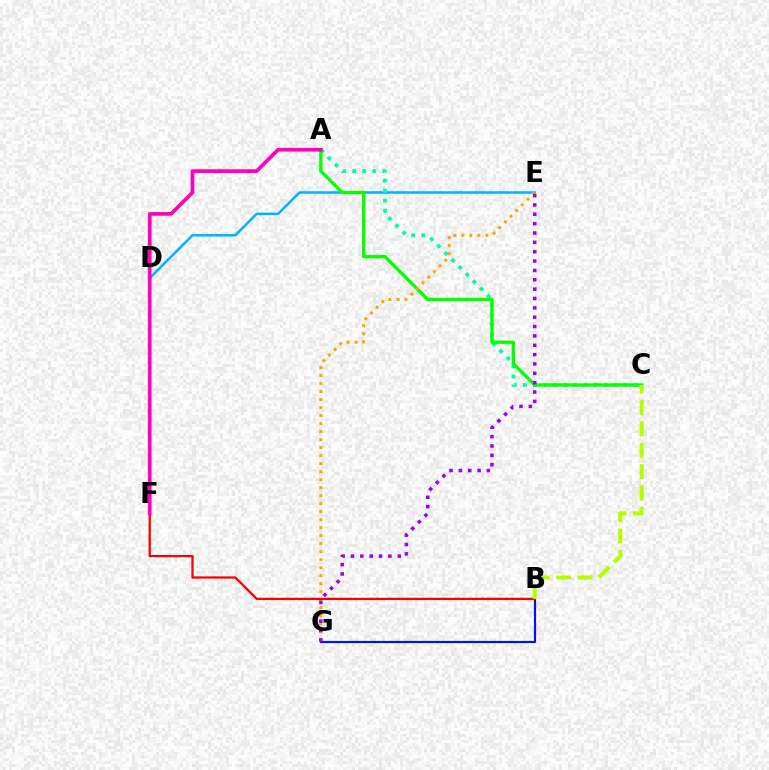{('D', 'E'): [{'color': '#00b5ff', 'line_style': 'solid', 'thickness': 1.81}], ('B', 'G'): [{'color': '#0010ff', 'line_style': 'solid', 'thickness': 1.56}], ('A', 'C'): [{'color': '#00ff9d', 'line_style': 'dotted', 'thickness': 2.73}, {'color': '#08ff00', 'line_style': 'solid', 'thickness': 2.41}], ('E', 'G'): [{'color': '#ffa500', 'line_style': 'dotted', 'thickness': 2.18}, {'color': '#9b00ff', 'line_style': 'dotted', 'thickness': 2.54}], ('B', 'F'): [{'color': '#ff0000', 'line_style': 'solid', 'thickness': 1.64}], ('A', 'F'): [{'color': '#ff00bd', 'line_style': 'solid', 'thickness': 2.66}], ('B', 'C'): [{'color': '#b3ff00', 'line_style': 'dashed', 'thickness': 2.91}]}